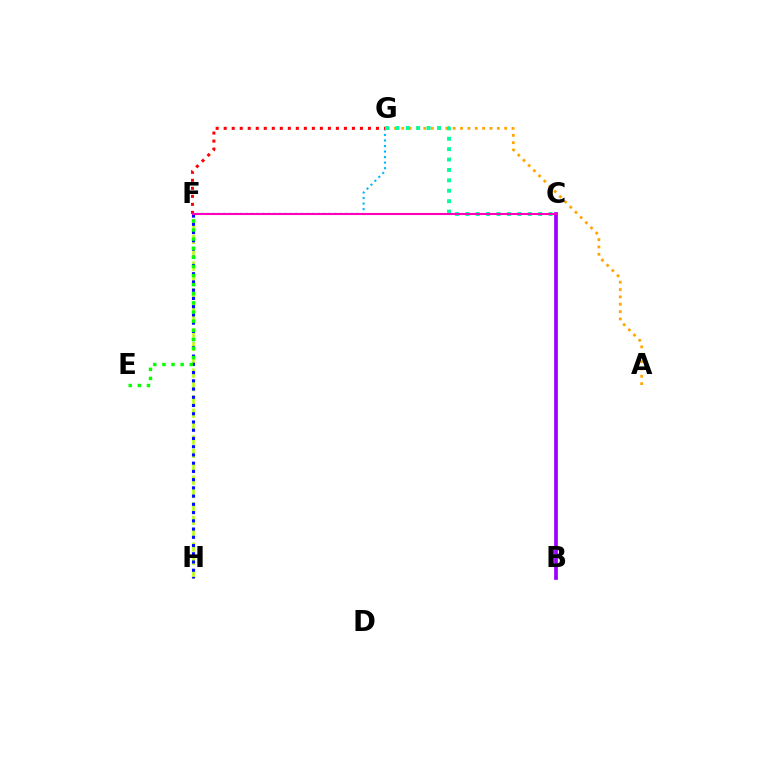{('A', 'G'): [{'color': '#ffa500', 'line_style': 'dotted', 'thickness': 2.0}], ('F', 'G'): [{'color': '#00b5ff', 'line_style': 'dotted', 'thickness': 1.5}, {'color': '#ff0000', 'line_style': 'dotted', 'thickness': 2.18}], ('F', 'H'): [{'color': '#b3ff00', 'line_style': 'dashed', 'thickness': 1.82}, {'color': '#0010ff', 'line_style': 'dotted', 'thickness': 2.24}], ('C', 'G'): [{'color': '#00ff9d', 'line_style': 'dotted', 'thickness': 2.83}], ('B', 'C'): [{'color': '#9b00ff', 'line_style': 'solid', 'thickness': 2.67}], ('E', 'F'): [{'color': '#08ff00', 'line_style': 'dotted', 'thickness': 2.48}], ('C', 'F'): [{'color': '#ff00bd', 'line_style': 'solid', 'thickness': 1.5}]}